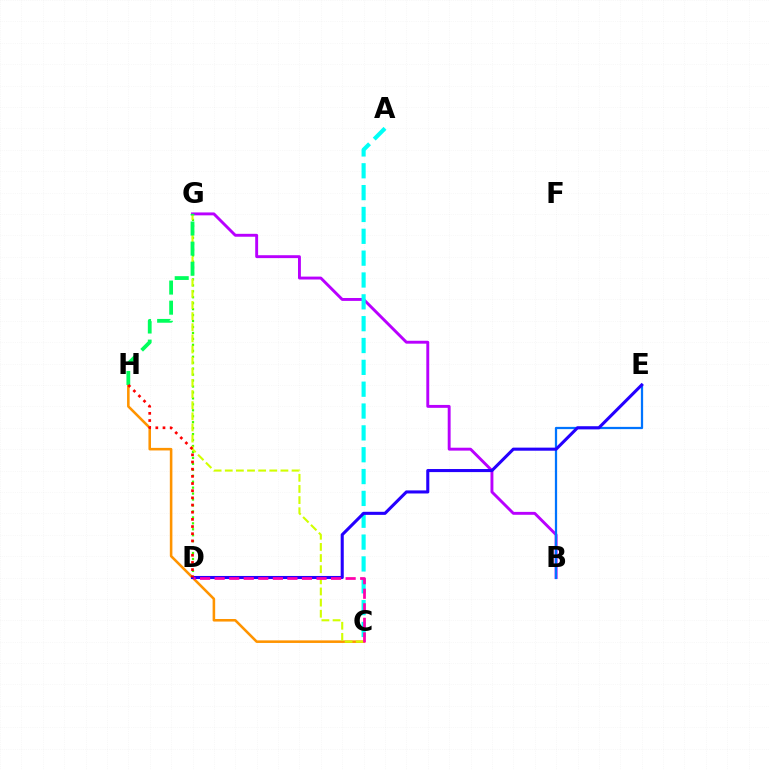{('B', 'G'): [{'color': '#b900ff', 'line_style': 'solid', 'thickness': 2.09}], ('D', 'G'): [{'color': '#3dff00', 'line_style': 'dotted', 'thickness': 1.62}], ('C', 'H'): [{'color': '#ff9400', 'line_style': 'solid', 'thickness': 1.85}], ('A', 'C'): [{'color': '#00fff6', 'line_style': 'dashed', 'thickness': 2.97}], ('B', 'E'): [{'color': '#0074ff', 'line_style': 'solid', 'thickness': 1.62}], ('C', 'G'): [{'color': '#d1ff00', 'line_style': 'dashed', 'thickness': 1.51}], ('G', 'H'): [{'color': '#00ff5c', 'line_style': 'dashed', 'thickness': 2.73}], ('D', 'E'): [{'color': '#2500ff', 'line_style': 'solid', 'thickness': 2.21}], ('C', 'D'): [{'color': '#ff00ac', 'line_style': 'dashed', 'thickness': 1.98}], ('D', 'H'): [{'color': '#ff0000', 'line_style': 'dotted', 'thickness': 1.95}]}